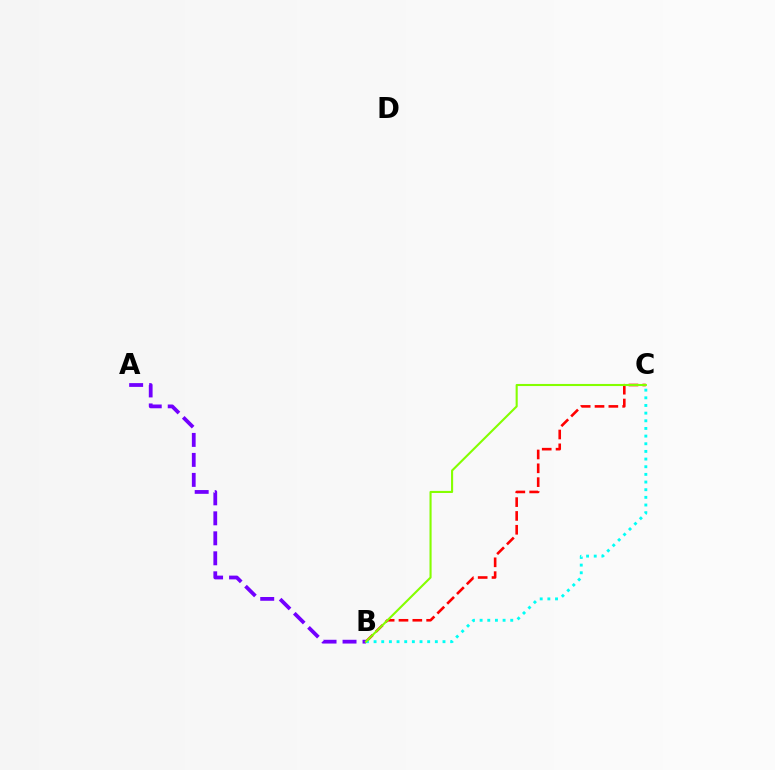{('B', 'C'): [{'color': '#ff0000', 'line_style': 'dashed', 'thickness': 1.88}, {'color': '#00fff6', 'line_style': 'dotted', 'thickness': 2.08}, {'color': '#84ff00', 'line_style': 'solid', 'thickness': 1.51}], ('A', 'B'): [{'color': '#7200ff', 'line_style': 'dashed', 'thickness': 2.72}]}